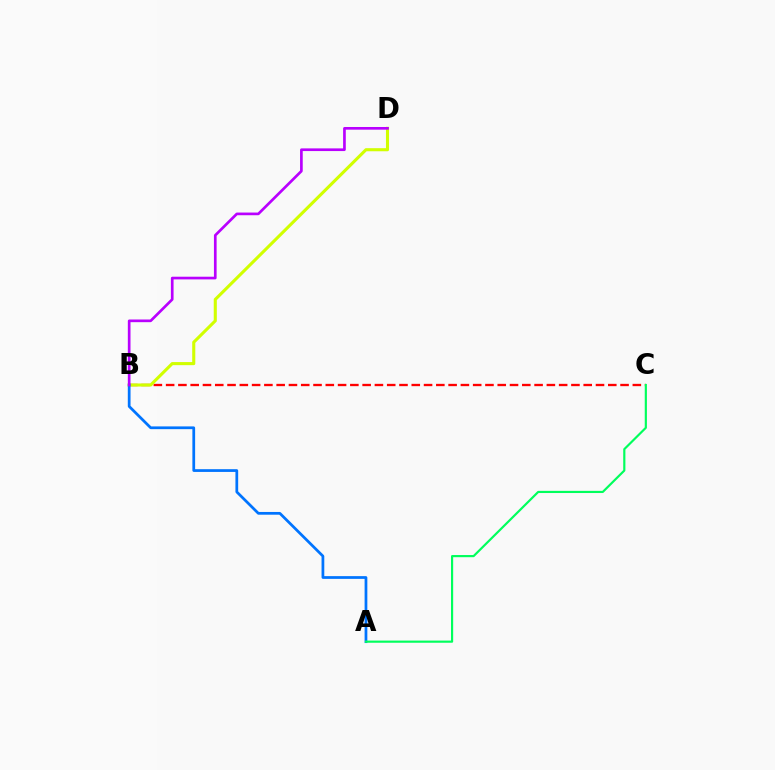{('B', 'C'): [{'color': '#ff0000', 'line_style': 'dashed', 'thickness': 1.67}], ('B', 'D'): [{'color': '#d1ff00', 'line_style': 'solid', 'thickness': 2.22}, {'color': '#b900ff', 'line_style': 'solid', 'thickness': 1.93}], ('A', 'B'): [{'color': '#0074ff', 'line_style': 'solid', 'thickness': 1.97}], ('A', 'C'): [{'color': '#00ff5c', 'line_style': 'solid', 'thickness': 1.56}]}